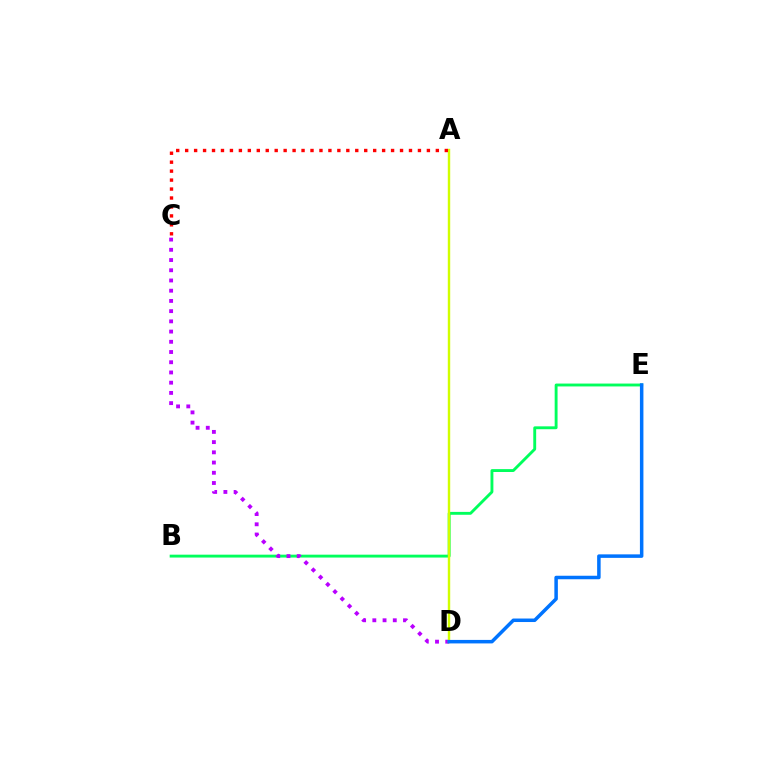{('B', 'E'): [{'color': '#00ff5c', 'line_style': 'solid', 'thickness': 2.07}], ('C', 'D'): [{'color': '#b900ff', 'line_style': 'dotted', 'thickness': 2.78}], ('A', 'D'): [{'color': '#d1ff00', 'line_style': 'solid', 'thickness': 1.75}], ('A', 'C'): [{'color': '#ff0000', 'line_style': 'dotted', 'thickness': 2.43}], ('D', 'E'): [{'color': '#0074ff', 'line_style': 'solid', 'thickness': 2.52}]}